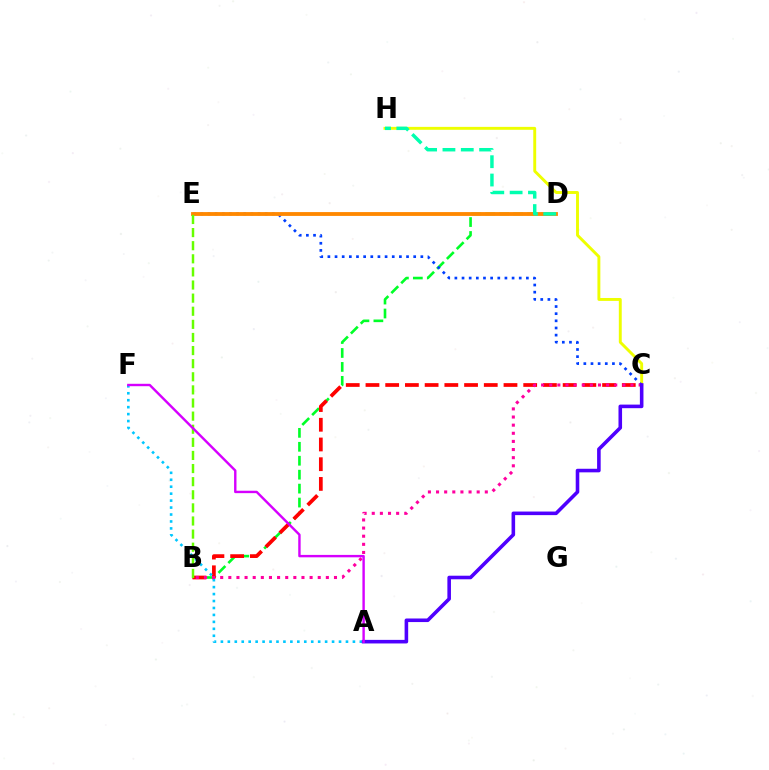{('B', 'D'): [{'color': '#00ff27', 'line_style': 'dashed', 'thickness': 1.89}], ('C', 'H'): [{'color': '#eeff00', 'line_style': 'solid', 'thickness': 2.1}], ('C', 'E'): [{'color': '#003fff', 'line_style': 'dotted', 'thickness': 1.94}], ('B', 'C'): [{'color': '#ff0000', 'line_style': 'dashed', 'thickness': 2.68}, {'color': '#ff00a0', 'line_style': 'dotted', 'thickness': 2.21}], ('A', 'F'): [{'color': '#00c7ff', 'line_style': 'dotted', 'thickness': 1.89}, {'color': '#d600ff', 'line_style': 'solid', 'thickness': 1.73}], ('D', 'E'): [{'color': '#ff8800', 'line_style': 'solid', 'thickness': 2.76}], ('D', 'H'): [{'color': '#00ffaf', 'line_style': 'dashed', 'thickness': 2.49}], ('A', 'C'): [{'color': '#4f00ff', 'line_style': 'solid', 'thickness': 2.58}], ('B', 'E'): [{'color': '#66ff00', 'line_style': 'dashed', 'thickness': 1.78}]}